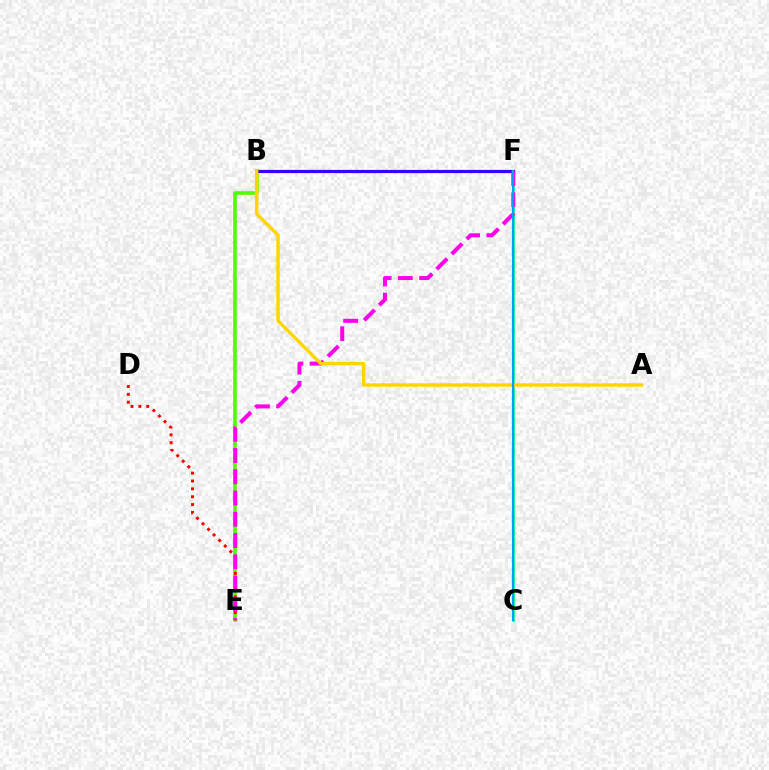{('B', 'E'): [{'color': '#4fff00', 'line_style': 'solid', 'thickness': 2.6}], ('C', 'F'): [{'color': '#00ff86', 'line_style': 'solid', 'thickness': 1.91}, {'color': '#009eff', 'line_style': 'solid', 'thickness': 1.56}], ('D', 'E'): [{'color': '#ff0000', 'line_style': 'dotted', 'thickness': 2.14}], ('B', 'F'): [{'color': '#3700ff', 'line_style': 'solid', 'thickness': 2.31}], ('E', 'F'): [{'color': '#ff00ed', 'line_style': 'dashed', 'thickness': 2.89}], ('A', 'B'): [{'color': '#ffd500', 'line_style': 'solid', 'thickness': 2.47}]}